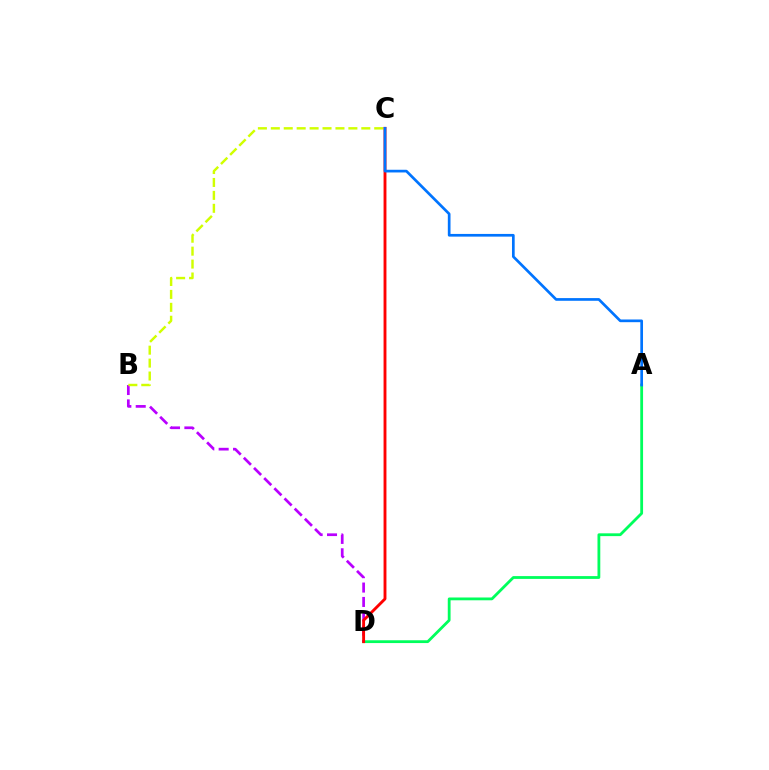{('A', 'D'): [{'color': '#00ff5c', 'line_style': 'solid', 'thickness': 2.02}], ('B', 'D'): [{'color': '#b900ff', 'line_style': 'dashed', 'thickness': 1.95}], ('B', 'C'): [{'color': '#d1ff00', 'line_style': 'dashed', 'thickness': 1.76}], ('C', 'D'): [{'color': '#ff0000', 'line_style': 'solid', 'thickness': 2.07}], ('A', 'C'): [{'color': '#0074ff', 'line_style': 'solid', 'thickness': 1.94}]}